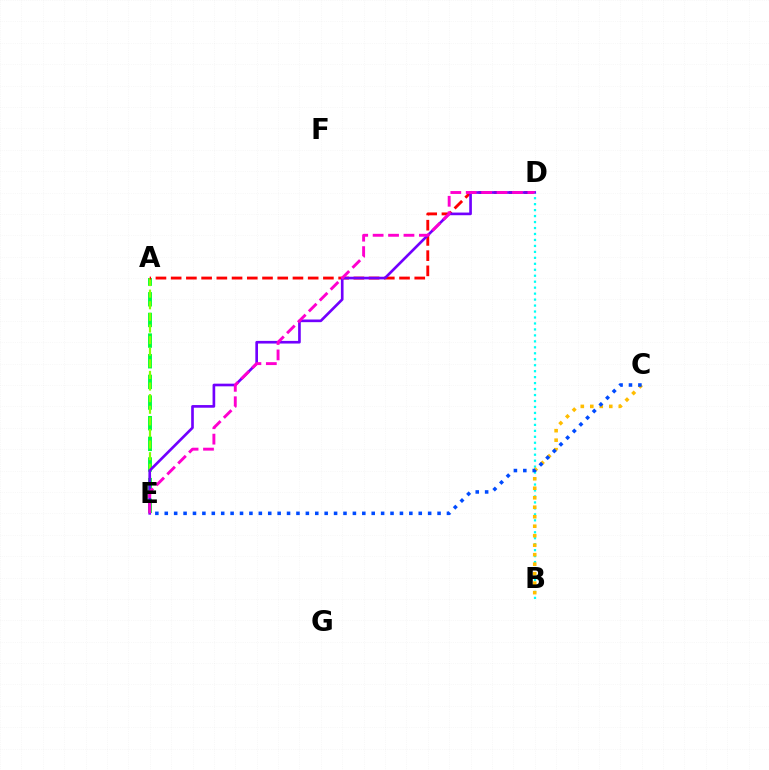{('A', 'E'): [{'color': '#00ff39', 'line_style': 'dashed', 'thickness': 2.81}, {'color': '#84ff00', 'line_style': 'dashed', 'thickness': 1.58}], ('A', 'D'): [{'color': '#ff0000', 'line_style': 'dashed', 'thickness': 2.07}], ('D', 'E'): [{'color': '#7200ff', 'line_style': 'solid', 'thickness': 1.91}, {'color': '#ff00cf', 'line_style': 'dashed', 'thickness': 2.09}], ('B', 'D'): [{'color': '#00fff6', 'line_style': 'dotted', 'thickness': 1.62}], ('B', 'C'): [{'color': '#ffbd00', 'line_style': 'dotted', 'thickness': 2.58}], ('C', 'E'): [{'color': '#004bff', 'line_style': 'dotted', 'thickness': 2.56}]}